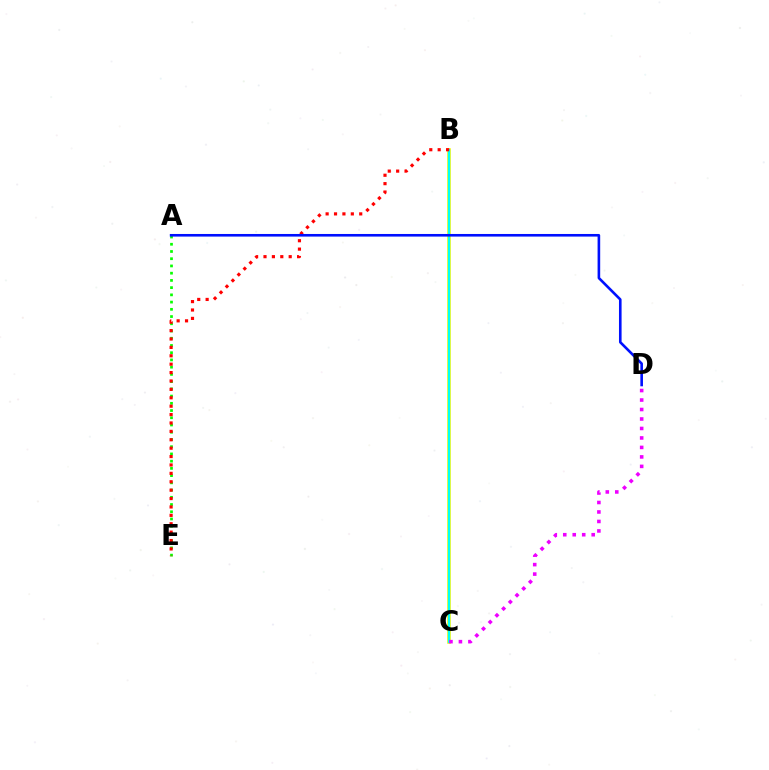{('A', 'E'): [{'color': '#08ff00', 'line_style': 'dotted', 'thickness': 1.96}], ('B', 'C'): [{'color': '#fcf500', 'line_style': 'solid', 'thickness': 2.58}, {'color': '#00fff6', 'line_style': 'solid', 'thickness': 1.62}], ('B', 'E'): [{'color': '#ff0000', 'line_style': 'dotted', 'thickness': 2.28}], ('A', 'D'): [{'color': '#0010ff', 'line_style': 'solid', 'thickness': 1.88}], ('C', 'D'): [{'color': '#ee00ff', 'line_style': 'dotted', 'thickness': 2.58}]}